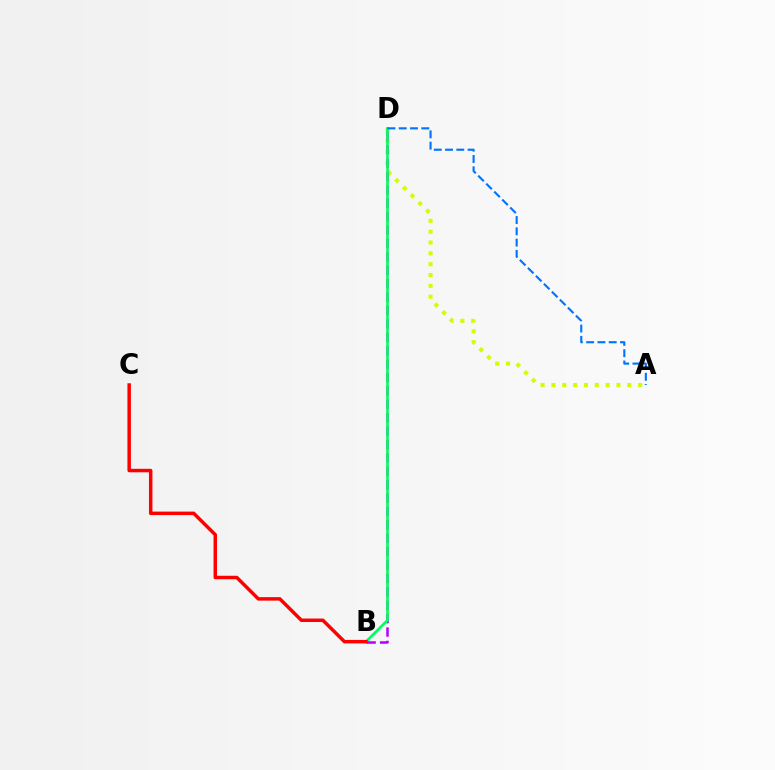{('A', 'D'): [{'color': '#d1ff00', 'line_style': 'dotted', 'thickness': 2.94}, {'color': '#0074ff', 'line_style': 'dashed', 'thickness': 1.53}], ('B', 'D'): [{'color': '#b900ff', 'line_style': 'dashed', 'thickness': 1.82}, {'color': '#00ff5c', 'line_style': 'solid', 'thickness': 1.9}], ('B', 'C'): [{'color': '#ff0000', 'line_style': 'solid', 'thickness': 2.5}]}